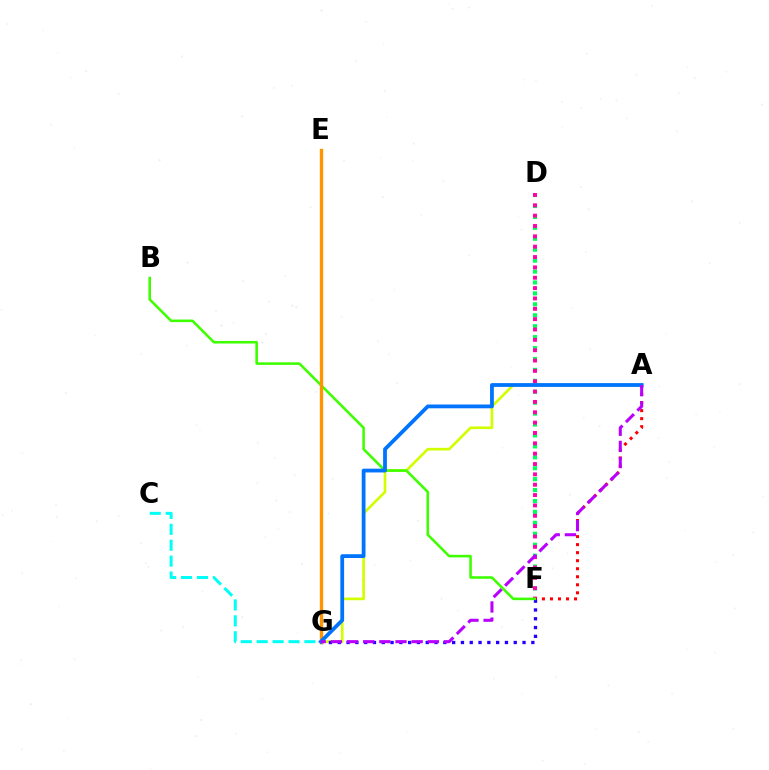{('D', 'F'): [{'color': '#00ff5c', 'line_style': 'dotted', 'thickness': 2.97}, {'color': '#ff00ac', 'line_style': 'dotted', 'thickness': 2.81}], ('A', 'F'): [{'color': '#ff0000', 'line_style': 'dotted', 'thickness': 2.18}], ('A', 'G'): [{'color': '#d1ff00', 'line_style': 'solid', 'thickness': 1.92}, {'color': '#0074ff', 'line_style': 'solid', 'thickness': 2.72}, {'color': '#b900ff', 'line_style': 'dashed', 'thickness': 2.2}], ('F', 'G'): [{'color': '#2500ff', 'line_style': 'dotted', 'thickness': 2.39}], ('B', 'F'): [{'color': '#3dff00', 'line_style': 'solid', 'thickness': 1.84}], ('C', 'G'): [{'color': '#00fff6', 'line_style': 'dashed', 'thickness': 2.16}], ('E', 'G'): [{'color': '#ff9400', 'line_style': 'solid', 'thickness': 2.42}]}